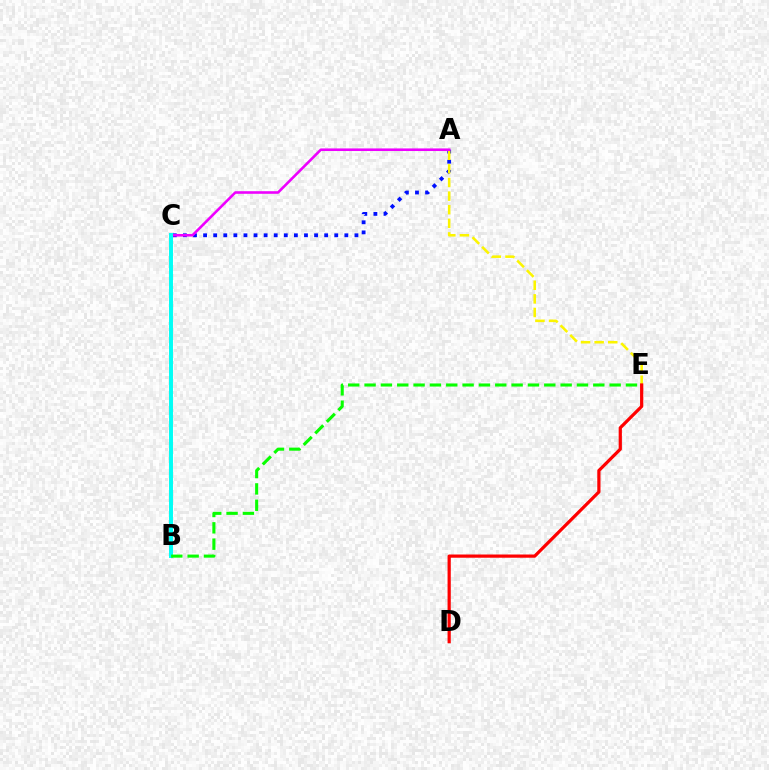{('A', 'C'): [{'color': '#0010ff', 'line_style': 'dotted', 'thickness': 2.74}, {'color': '#ee00ff', 'line_style': 'solid', 'thickness': 1.87}], ('A', 'E'): [{'color': '#fcf500', 'line_style': 'dashed', 'thickness': 1.85}], ('D', 'E'): [{'color': '#ff0000', 'line_style': 'solid', 'thickness': 2.31}], ('B', 'C'): [{'color': '#00fff6', 'line_style': 'solid', 'thickness': 2.84}], ('B', 'E'): [{'color': '#08ff00', 'line_style': 'dashed', 'thickness': 2.22}]}